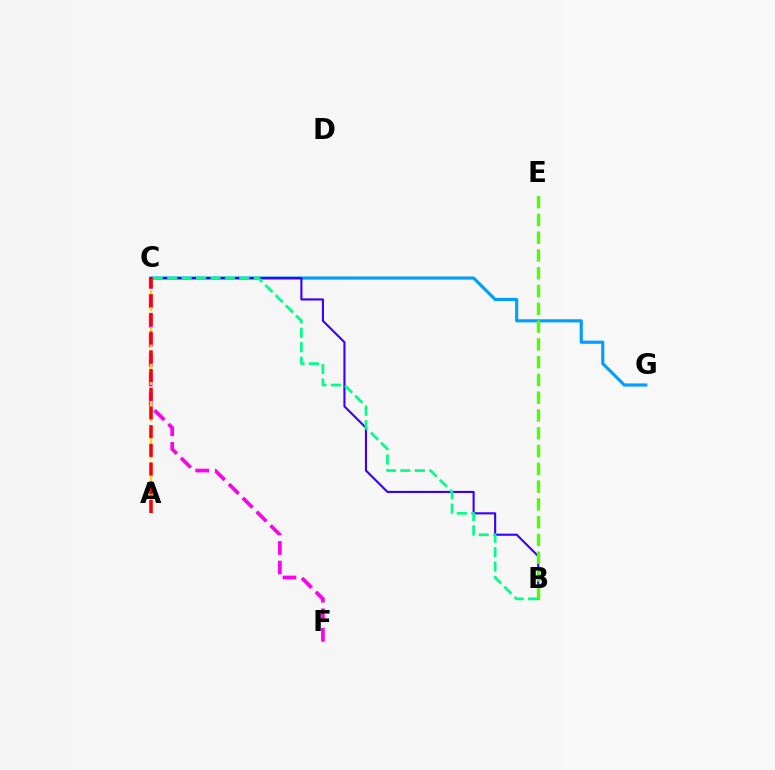{('C', 'G'): [{'color': '#009eff', 'line_style': 'solid', 'thickness': 2.26}], ('B', 'C'): [{'color': '#3700ff', 'line_style': 'solid', 'thickness': 1.53}, {'color': '#00ff86', 'line_style': 'dashed', 'thickness': 1.96}], ('C', 'F'): [{'color': '#ff00ed', 'line_style': 'dashed', 'thickness': 2.66}], ('B', 'E'): [{'color': '#4fff00', 'line_style': 'dashed', 'thickness': 2.42}], ('A', 'C'): [{'color': '#ffd500', 'line_style': 'dashed', 'thickness': 1.67}, {'color': '#ff0000', 'line_style': 'dashed', 'thickness': 2.54}]}